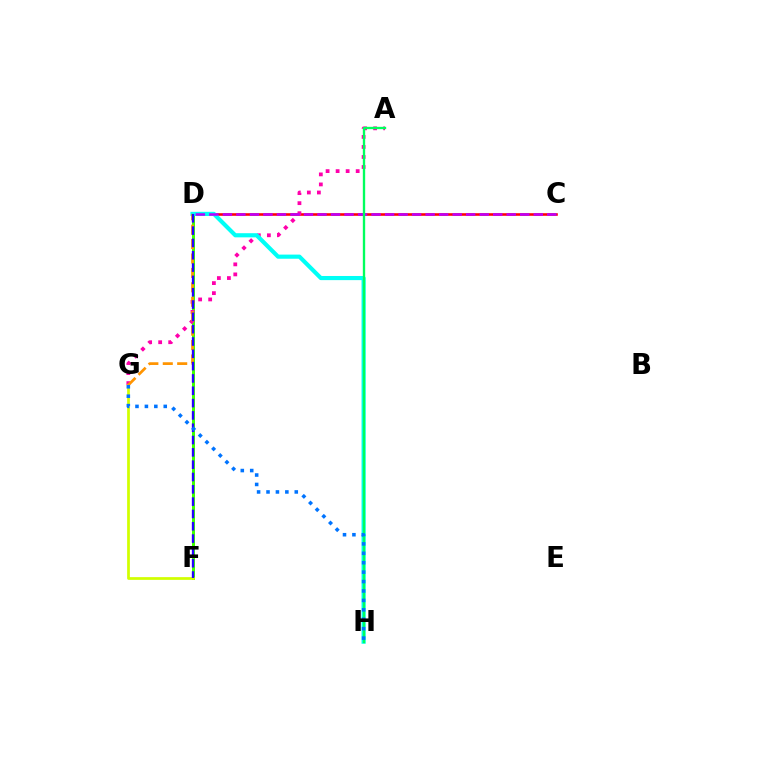{('C', 'D'): [{'color': '#ff0000', 'line_style': 'solid', 'thickness': 1.86}, {'color': '#b900ff', 'line_style': 'dashed', 'thickness': 1.84}], ('D', 'F'): [{'color': '#3dff00', 'line_style': 'solid', 'thickness': 2.14}, {'color': '#2500ff', 'line_style': 'dashed', 'thickness': 1.67}], ('A', 'G'): [{'color': '#ff00ac', 'line_style': 'dotted', 'thickness': 2.73}], ('D', 'H'): [{'color': '#00fff6', 'line_style': 'solid', 'thickness': 2.98}], ('F', 'G'): [{'color': '#d1ff00', 'line_style': 'solid', 'thickness': 1.97}], ('D', 'G'): [{'color': '#ff9400', 'line_style': 'dashed', 'thickness': 1.96}], ('A', 'H'): [{'color': '#00ff5c', 'line_style': 'solid', 'thickness': 1.69}], ('G', 'H'): [{'color': '#0074ff', 'line_style': 'dotted', 'thickness': 2.56}]}